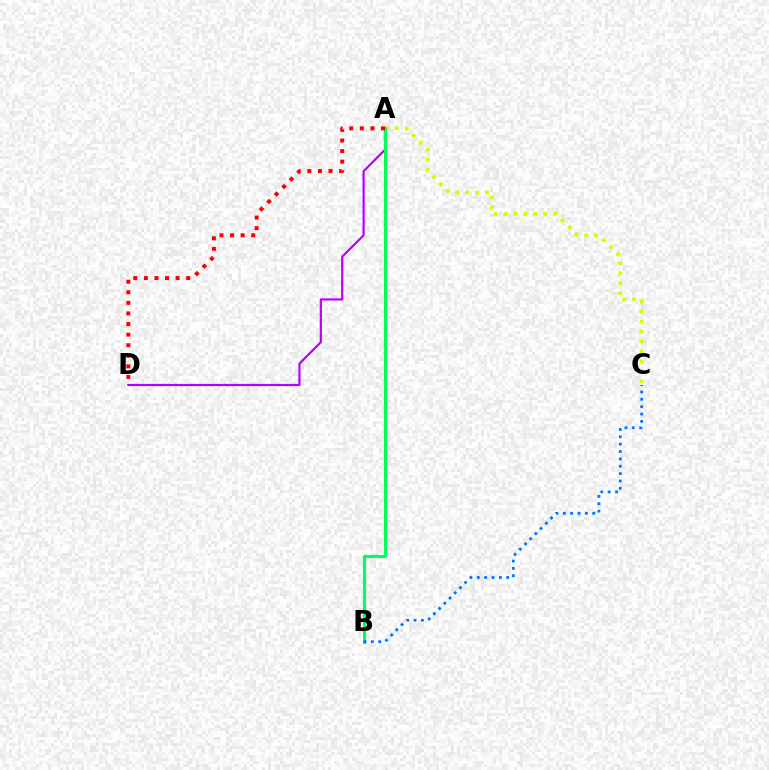{('A', 'D'): [{'color': '#b900ff', 'line_style': 'solid', 'thickness': 1.58}, {'color': '#ff0000', 'line_style': 'dotted', 'thickness': 2.88}], ('A', 'C'): [{'color': '#d1ff00', 'line_style': 'dotted', 'thickness': 2.7}], ('A', 'B'): [{'color': '#00ff5c', 'line_style': 'solid', 'thickness': 2.22}], ('B', 'C'): [{'color': '#0074ff', 'line_style': 'dotted', 'thickness': 2.0}]}